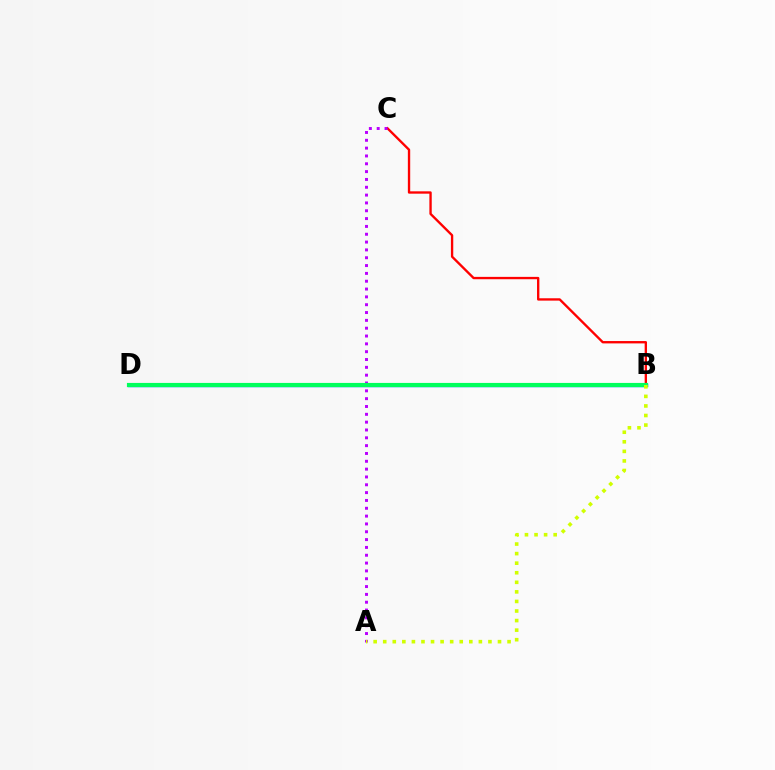{('B', 'C'): [{'color': '#ff0000', 'line_style': 'solid', 'thickness': 1.69}], ('B', 'D'): [{'color': '#0074ff', 'line_style': 'solid', 'thickness': 2.49}, {'color': '#00ff5c', 'line_style': 'solid', 'thickness': 2.99}], ('A', 'C'): [{'color': '#b900ff', 'line_style': 'dotted', 'thickness': 2.13}], ('A', 'B'): [{'color': '#d1ff00', 'line_style': 'dotted', 'thickness': 2.6}]}